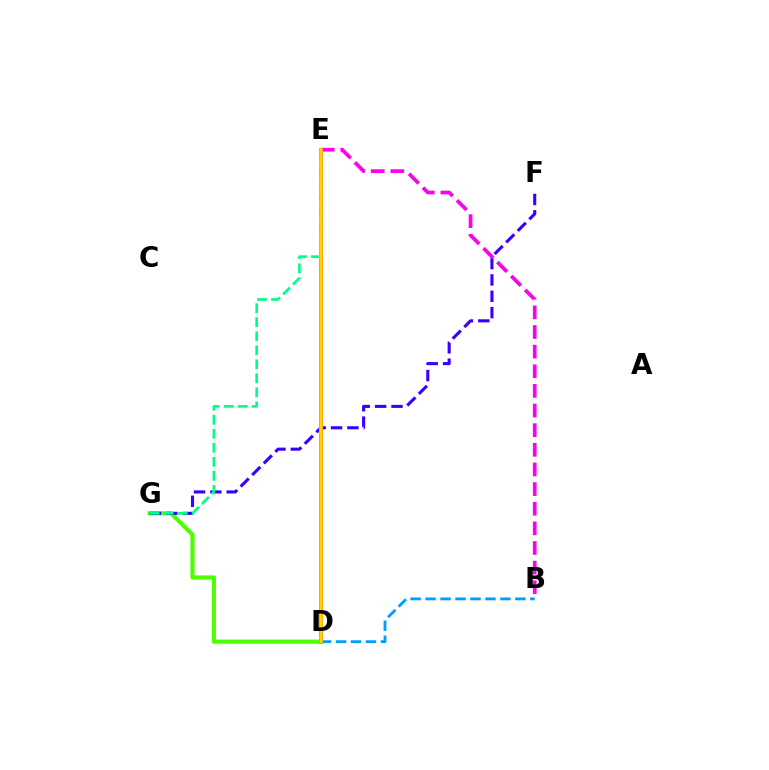{('D', 'G'): [{'color': '#4fff00', 'line_style': 'solid', 'thickness': 2.99}], ('F', 'G'): [{'color': '#3700ff', 'line_style': 'dashed', 'thickness': 2.22}], ('D', 'E'): [{'color': '#ff0000', 'line_style': 'solid', 'thickness': 2.83}, {'color': '#ffd500', 'line_style': 'solid', 'thickness': 2.55}], ('B', 'D'): [{'color': '#009eff', 'line_style': 'dashed', 'thickness': 2.03}], ('E', 'G'): [{'color': '#00ff86', 'line_style': 'dashed', 'thickness': 1.91}], ('B', 'E'): [{'color': '#ff00ed', 'line_style': 'dashed', 'thickness': 2.67}]}